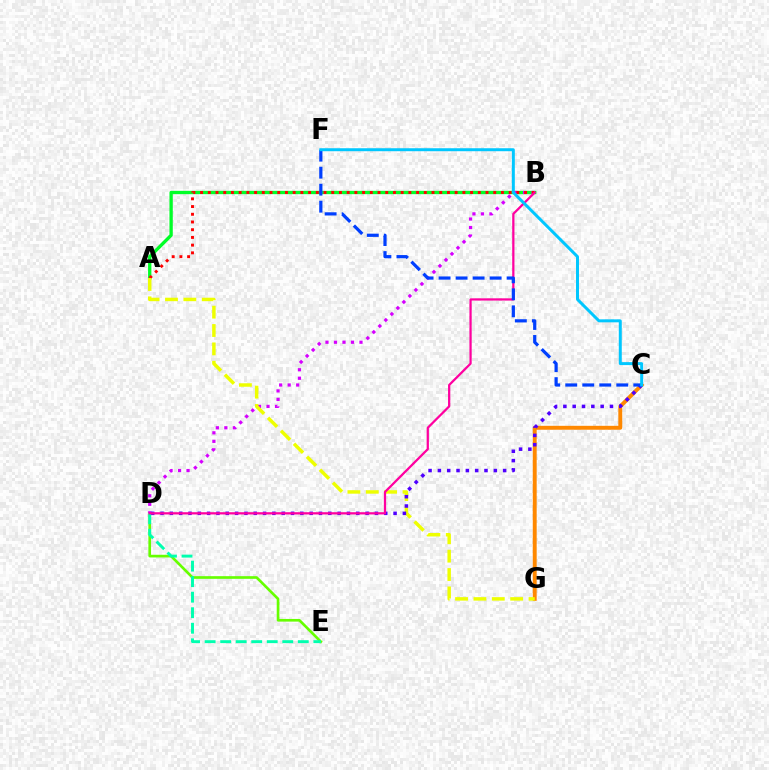{('A', 'B'): [{'color': '#00ff27', 'line_style': 'solid', 'thickness': 2.39}, {'color': '#ff0000', 'line_style': 'dotted', 'thickness': 2.1}], ('D', 'E'): [{'color': '#66ff00', 'line_style': 'solid', 'thickness': 1.93}, {'color': '#00ffaf', 'line_style': 'dashed', 'thickness': 2.11}], ('B', 'D'): [{'color': '#d600ff', 'line_style': 'dotted', 'thickness': 2.31}, {'color': '#ff00a0', 'line_style': 'solid', 'thickness': 1.62}], ('C', 'G'): [{'color': '#ff8800', 'line_style': 'solid', 'thickness': 2.81}], ('A', 'G'): [{'color': '#eeff00', 'line_style': 'dashed', 'thickness': 2.5}], ('C', 'D'): [{'color': '#4f00ff', 'line_style': 'dotted', 'thickness': 2.53}], ('C', 'F'): [{'color': '#003fff', 'line_style': 'dashed', 'thickness': 2.31}, {'color': '#00c7ff', 'line_style': 'solid', 'thickness': 2.14}]}